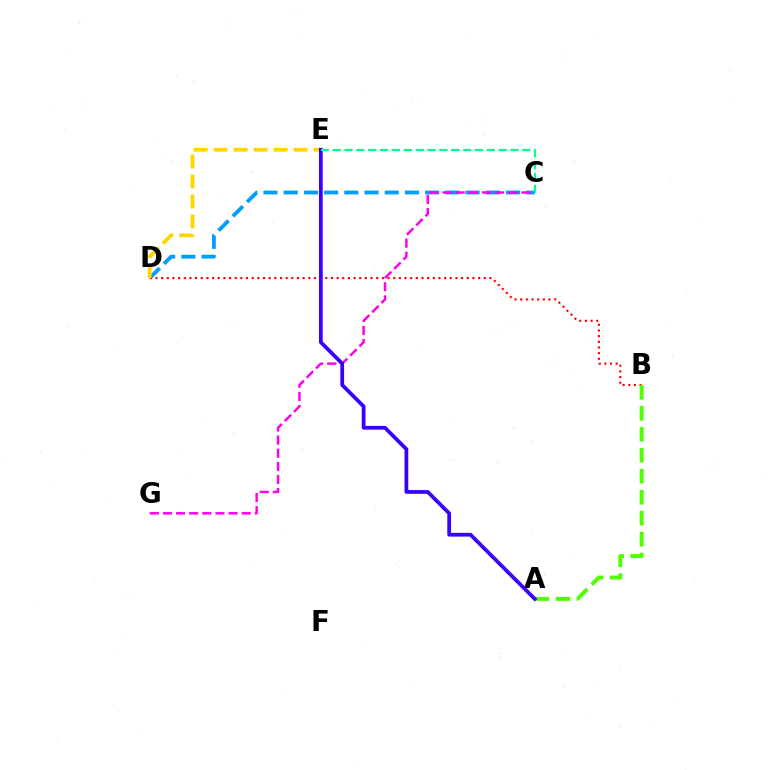{('C', 'D'): [{'color': '#009eff', 'line_style': 'dashed', 'thickness': 2.75}], ('B', 'D'): [{'color': '#ff0000', 'line_style': 'dotted', 'thickness': 1.54}], ('A', 'B'): [{'color': '#4fff00', 'line_style': 'dashed', 'thickness': 2.85}], ('D', 'E'): [{'color': '#ffd500', 'line_style': 'dashed', 'thickness': 2.71}], ('C', 'G'): [{'color': '#ff00ed', 'line_style': 'dashed', 'thickness': 1.78}], ('A', 'E'): [{'color': '#3700ff', 'line_style': 'solid', 'thickness': 2.7}], ('C', 'E'): [{'color': '#00ff86', 'line_style': 'dashed', 'thickness': 1.61}]}